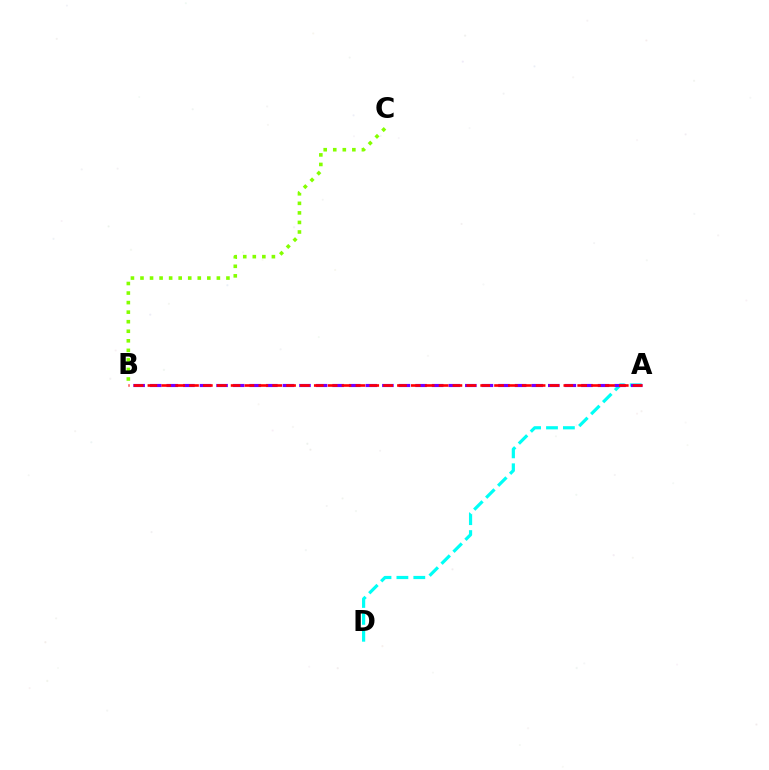{('A', 'D'): [{'color': '#00fff6', 'line_style': 'dashed', 'thickness': 2.3}], ('A', 'B'): [{'color': '#7200ff', 'line_style': 'dashed', 'thickness': 2.25}, {'color': '#ff0000', 'line_style': 'dashed', 'thickness': 1.88}], ('B', 'C'): [{'color': '#84ff00', 'line_style': 'dotted', 'thickness': 2.59}]}